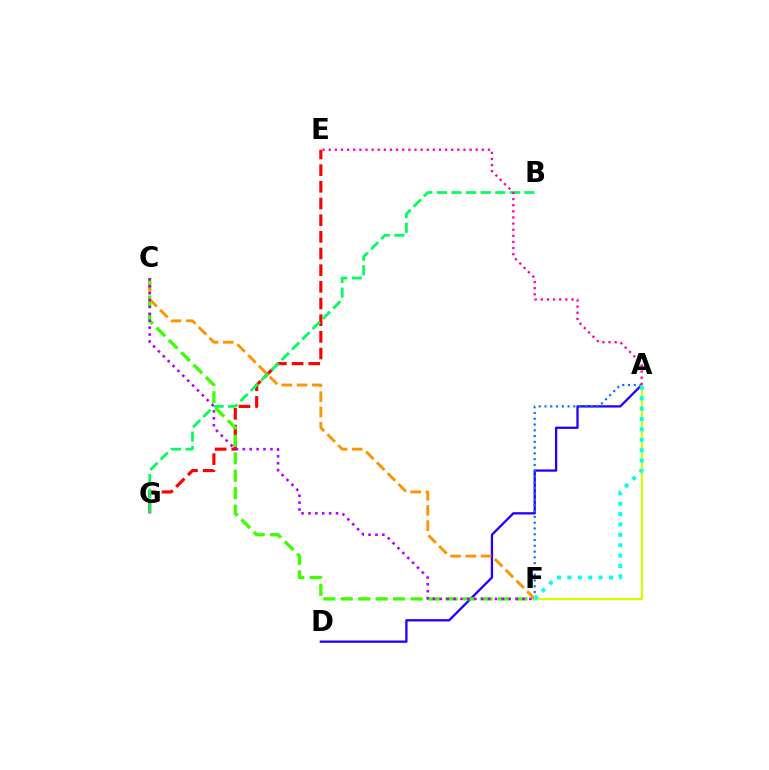{('A', 'D'): [{'color': '#2500ff', 'line_style': 'solid', 'thickness': 1.66}], ('A', 'F'): [{'color': '#0074ff', 'line_style': 'dotted', 'thickness': 1.57}, {'color': '#d1ff00', 'line_style': 'solid', 'thickness': 1.56}, {'color': '#00fff6', 'line_style': 'dotted', 'thickness': 2.82}], ('E', 'G'): [{'color': '#ff0000', 'line_style': 'dashed', 'thickness': 2.26}], ('B', 'G'): [{'color': '#00ff5c', 'line_style': 'dashed', 'thickness': 1.98}], ('C', 'F'): [{'color': '#3dff00', 'line_style': 'dashed', 'thickness': 2.37}, {'color': '#ff9400', 'line_style': 'dashed', 'thickness': 2.07}, {'color': '#b900ff', 'line_style': 'dotted', 'thickness': 1.87}], ('A', 'E'): [{'color': '#ff00ac', 'line_style': 'dotted', 'thickness': 1.66}]}